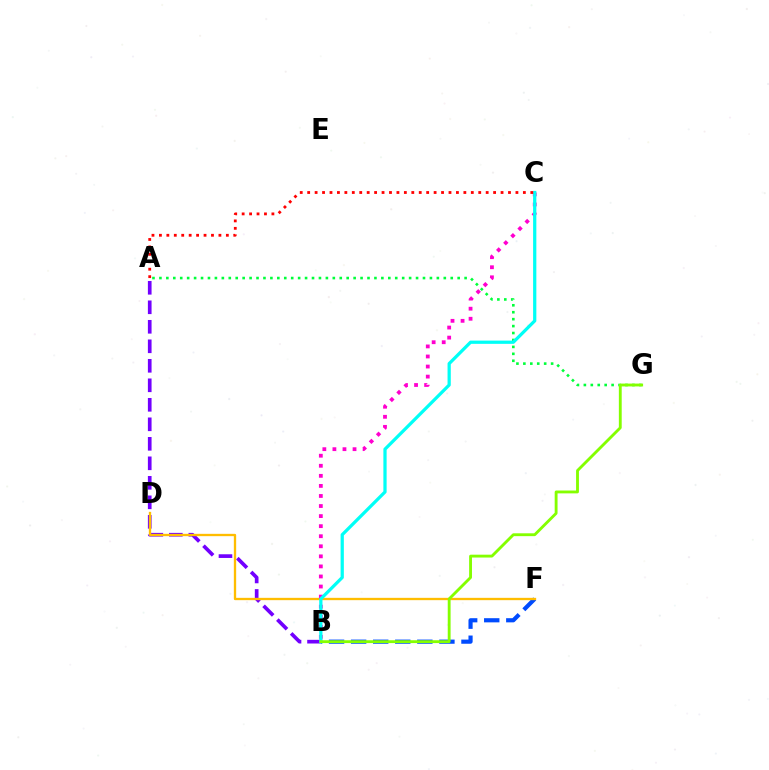{('A', 'G'): [{'color': '#00ff39', 'line_style': 'dotted', 'thickness': 1.88}], ('B', 'F'): [{'color': '#004bff', 'line_style': 'dashed', 'thickness': 3.0}], ('A', 'B'): [{'color': '#7200ff', 'line_style': 'dashed', 'thickness': 2.65}], ('D', 'F'): [{'color': '#ffbd00', 'line_style': 'solid', 'thickness': 1.68}], ('B', 'C'): [{'color': '#ff00cf', 'line_style': 'dotted', 'thickness': 2.73}, {'color': '#00fff6', 'line_style': 'solid', 'thickness': 2.33}], ('A', 'C'): [{'color': '#ff0000', 'line_style': 'dotted', 'thickness': 2.02}], ('B', 'G'): [{'color': '#84ff00', 'line_style': 'solid', 'thickness': 2.05}]}